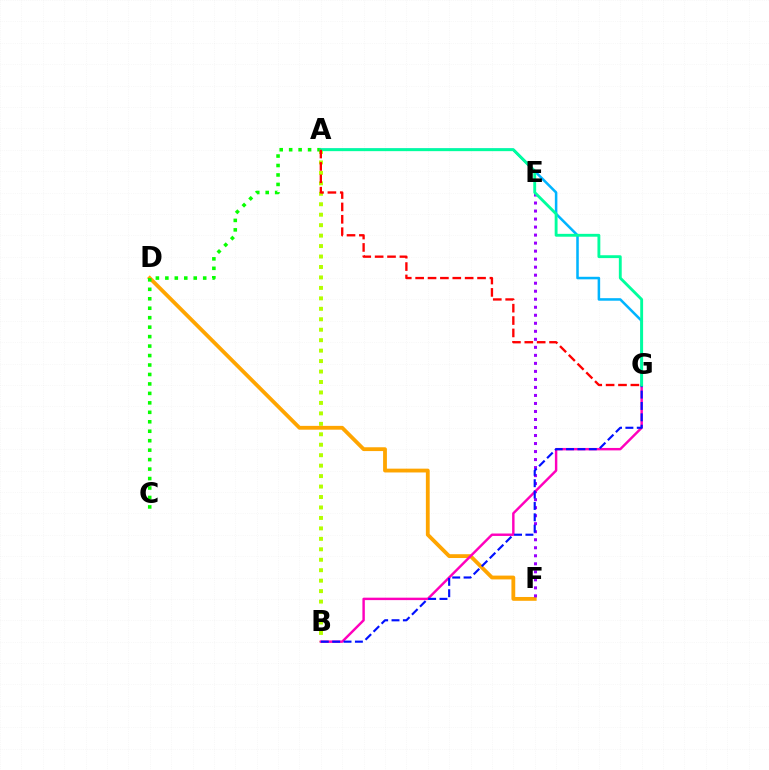{('A', 'B'): [{'color': '#b3ff00', 'line_style': 'dotted', 'thickness': 2.84}], ('D', 'F'): [{'color': '#ffa500', 'line_style': 'solid', 'thickness': 2.75}], ('E', 'F'): [{'color': '#9b00ff', 'line_style': 'dotted', 'thickness': 2.18}], ('A', 'G'): [{'color': '#00b5ff', 'line_style': 'solid', 'thickness': 1.83}, {'color': '#00ff9d', 'line_style': 'solid', 'thickness': 2.06}, {'color': '#ff0000', 'line_style': 'dashed', 'thickness': 1.68}], ('B', 'G'): [{'color': '#ff00bd', 'line_style': 'solid', 'thickness': 1.75}, {'color': '#0010ff', 'line_style': 'dashed', 'thickness': 1.54}], ('A', 'C'): [{'color': '#08ff00', 'line_style': 'dotted', 'thickness': 2.57}]}